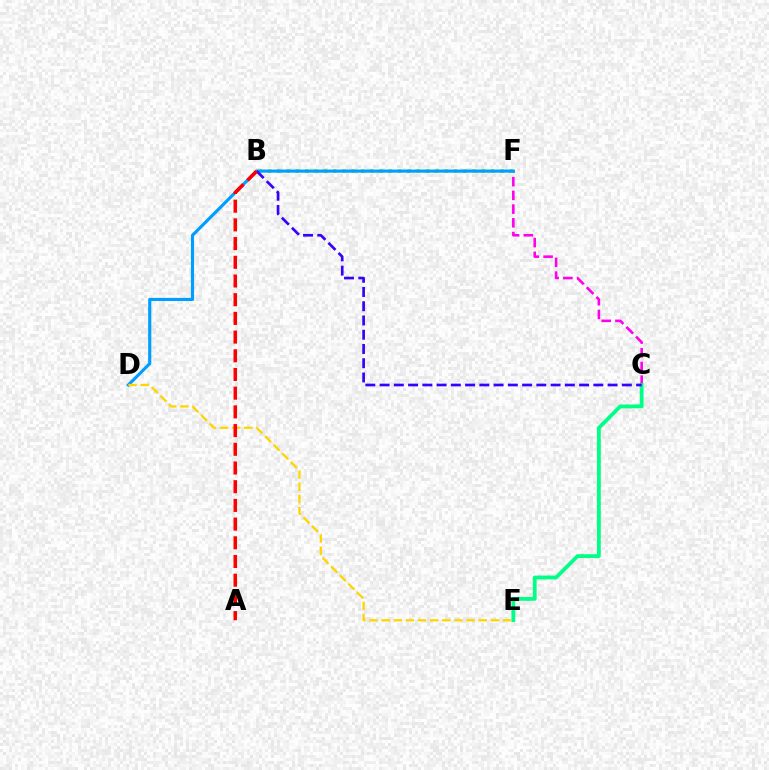{('C', 'F'): [{'color': '#ff00ed', 'line_style': 'dashed', 'thickness': 1.86}], ('C', 'E'): [{'color': '#00ff86', 'line_style': 'solid', 'thickness': 2.73}], ('B', 'F'): [{'color': '#4fff00', 'line_style': 'dotted', 'thickness': 2.53}], ('D', 'F'): [{'color': '#009eff', 'line_style': 'solid', 'thickness': 2.25}], ('D', 'E'): [{'color': '#ffd500', 'line_style': 'dashed', 'thickness': 1.65}], ('B', 'C'): [{'color': '#3700ff', 'line_style': 'dashed', 'thickness': 1.94}], ('A', 'B'): [{'color': '#ff0000', 'line_style': 'dashed', 'thickness': 2.54}]}